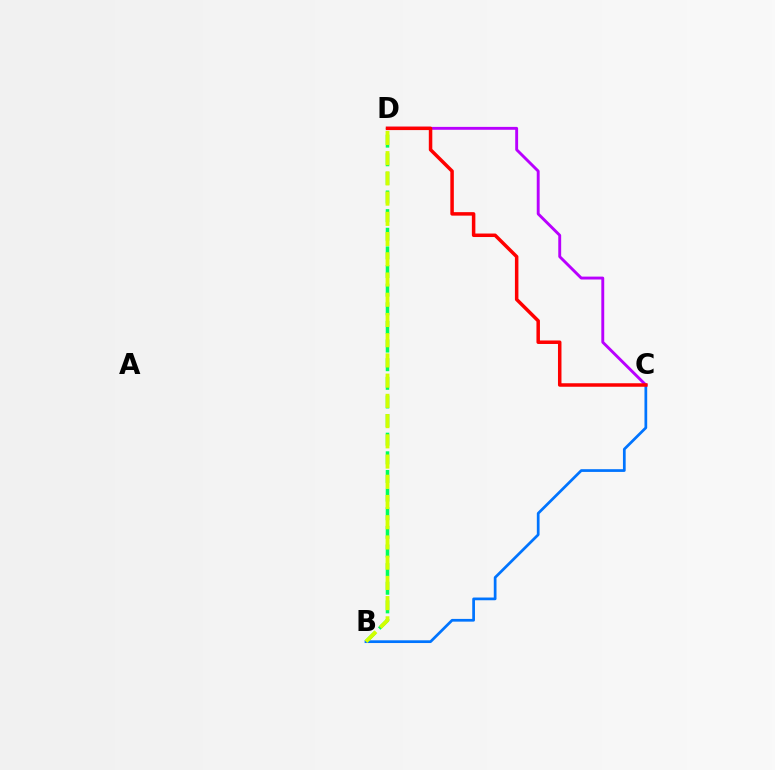{('B', 'D'): [{'color': '#00ff5c', 'line_style': 'dashed', 'thickness': 2.53}, {'color': '#d1ff00', 'line_style': 'dashed', 'thickness': 2.75}], ('B', 'C'): [{'color': '#0074ff', 'line_style': 'solid', 'thickness': 1.96}], ('C', 'D'): [{'color': '#b900ff', 'line_style': 'solid', 'thickness': 2.08}, {'color': '#ff0000', 'line_style': 'solid', 'thickness': 2.52}]}